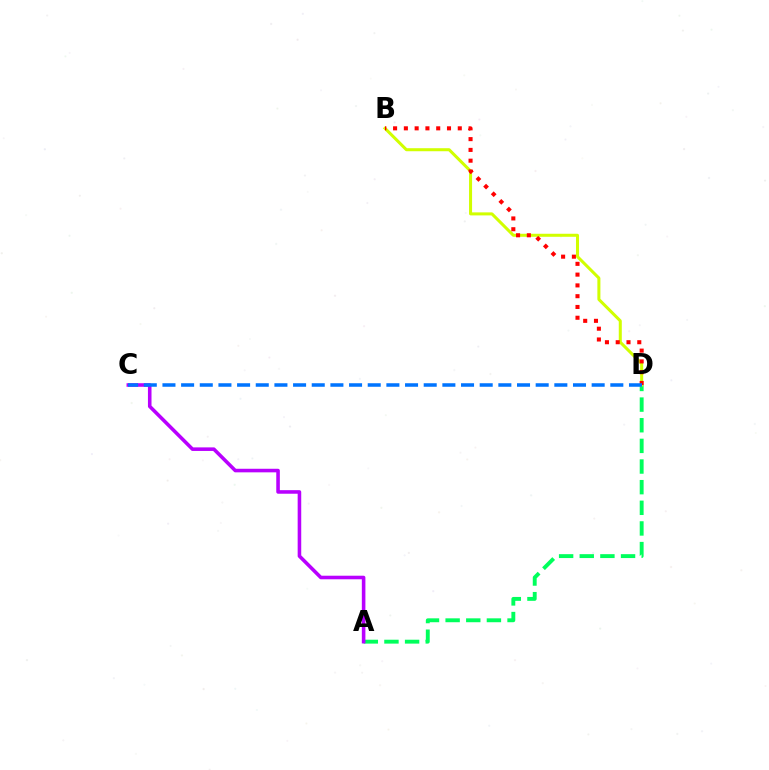{('A', 'D'): [{'color': '#00ff5c', 'line_style': 'dashed', 'thickness': 2.8}], ('B', 'D'): [{'color': '#d1ff00', 'line_style': 'solid', 'thickness': 2.18}, {'color': '#ff0000', 'line_style': 'dotted', 'thickness': 2.93}], ('A', 'C'): [{'color': '#b900ff', 'line_style': 'solid', 'thickness': 2.57}], ('C', 'D'): [{'color': '#0074ff', 'line_style': 'dashed', 'thickness': 2.54}]}